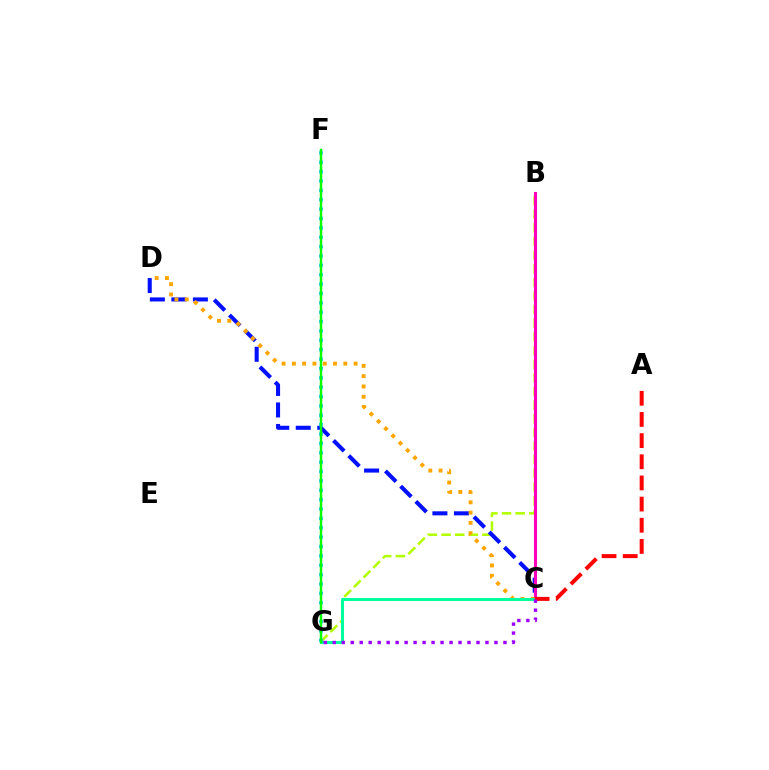{('B', 'G'): [{'color': '#b3ff00', 'line_style': 'dashed', 'thickness': 1.85}], ('C', 'D'): [{'color': '#0010ff', 'line_style': 'dashed', 'thickness': 2.92}, {'color': '#ffa500', 'line_style': 'dotted', 'thickness': 2.8}], ('B', 'C'): [{'color': '#ff00bd', 'line_style': 'solid', 'thickness': 2.22}], ('C', 'G'): [{'color': '#00ff9d', 'line_style': 'solid', 'thickness': 2.18}, {'color': '#9b00ff', 'line_style': 'dotted', 'thickness': 2.44}], ('A', 'C'): [{'color': '#ff0000', 'line_style': 'dashed', 'thickness': 2.87}], ('F', 'G'): [{'color': '#00b5ff', 'line_style': 'dotted', 'thickness': 2.55}, {'color': '#08ff00', 'line_style': 'solid', 'thickness': 1.77}]}